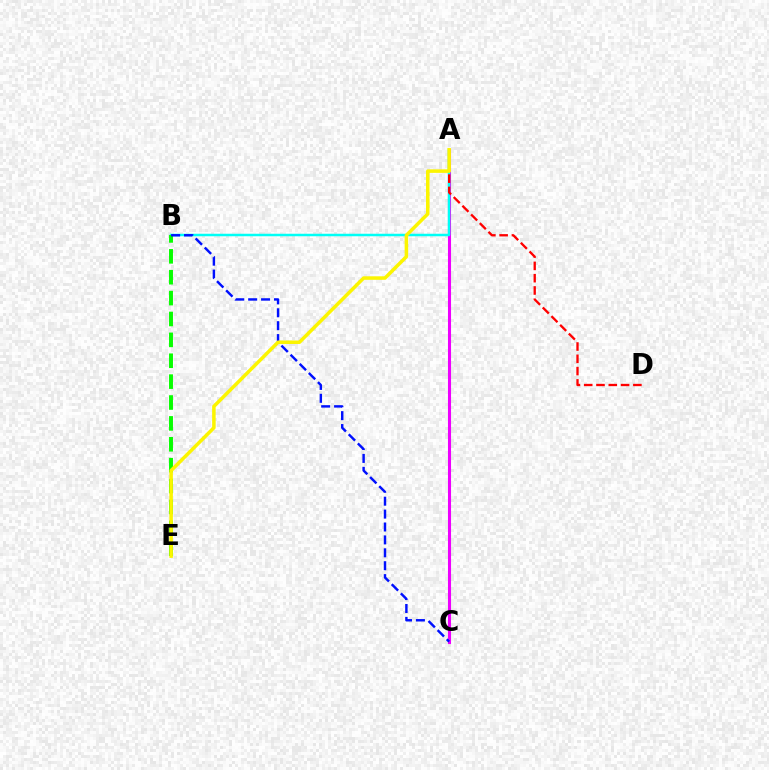{('A', 'C'): [{'color': '#ee00ff', 'line_style': 'solid', 'thickness': 2.21}], ('A', 'B'): [{'color': '#00fff6', 'line_style': 'solid', 'thickness': 1.8}], ('B', 'E'): [{'color': '#08ff00', 'line_style': 'dashed', 'thickness': 2.84}], ('A', 'D'): [{'color': '#ff0000', 'line_style': 'dashed', 'thickness': 1.67}], ('B', 'C'): [{'color': '#0010ff', 'line_style': 'dashed', 'thickness': 1.75}], ('A', 'E'): [{'color': '#fcf500', 'line_style': 'solid', 'thickness': 2.54}]}